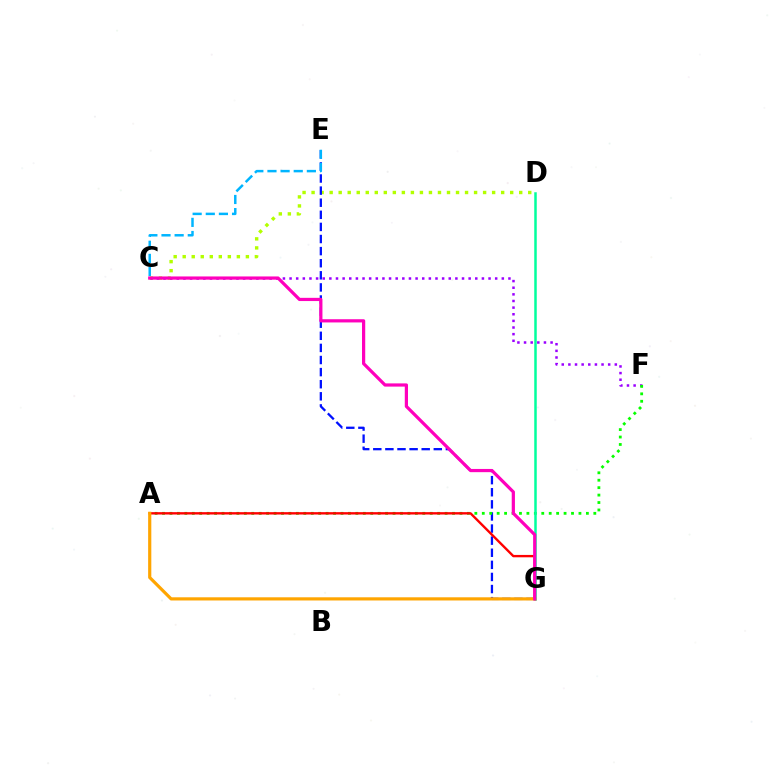{('C', 'D'): [{'color': '#b3ff00', 'line_style': 'dotted', 'thickness': 2.45}], ('E', 'G'): [{'color': '#0010ff', 'line_style': 'dashed', 'thickness': 1.64}], ('C', 'E'): [{'color': '#00b5ff', 'line_style': 'dashed', 'thickness': 1.78}], ('C', 'F'): [{'color': '#9b00ff', 'line_style': 'dotted', 'thickness': 1.8}], ('A', 'F'): [{'color': '#08ff00', 'line_style': 'dotted', 'thickness': 2.02}], ('A', 'G'): [{'color': '#ff0000', 'line_style': 'solid', 'thickness': 1.71}, {'color': '#ffa500', 'line_style': 'solid', 'thickness': 2.29}], ('D', 'G'): [{'color': '#00ff9d', 'line_style': 'solid', 'thickness': 1.8}], ('C', 'G'): [{'color': '#ff00bd', 'line_style': 'solid', 'thickness': 2.31}]}